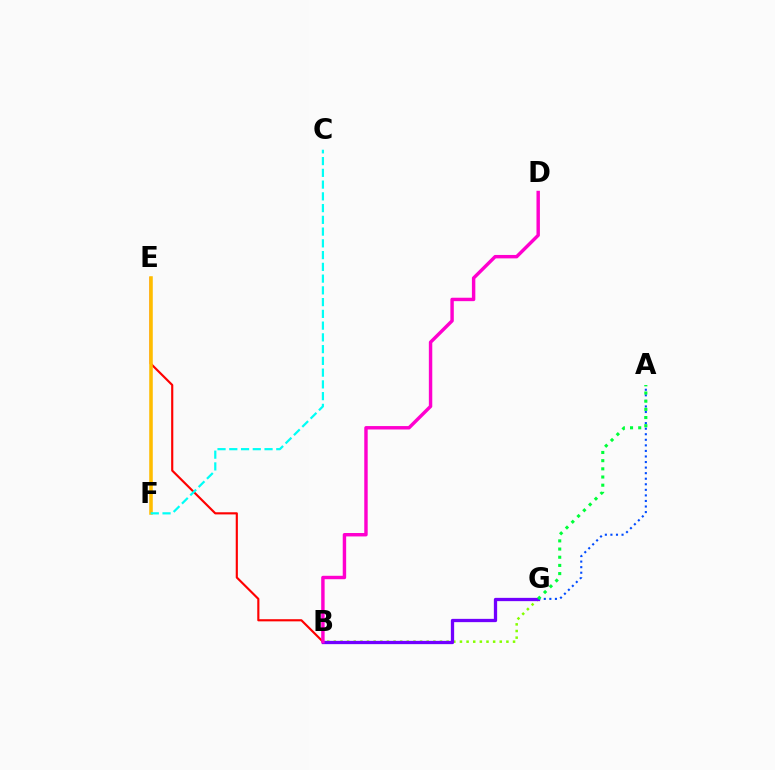{('B', 'E'): [{'color': '#ff0000', 'line_style': 'solid', 'thickness': 1.55}], ('B', 'G'): [{'color': '#84ff00', 'line_style': 'dotted', 'thickness': 1.8}, {'color': '#7200ff', 'line_style': 'solid', 'thickness': 2.36}], ('A', 'G'): [{'color': '#004bff', 'line_style': 'dotted', 'thickness': 1.51}, {'color': '#00ff39', 'line_style': 'dotted', 'thickness': 2.22}], ('B', 'D'): [{'color': '#ff00cf', 'line_style': 'solid', 'thickness': 2.47}], ('E', 'F'): [{'color': '#ffbd00', 'line_style': 'solid', 'thickness': 2.55}], ('C', 'F'): [{'color': '#00fff6', 'line_style': 'dashed', 'thickness': 1.6}]}